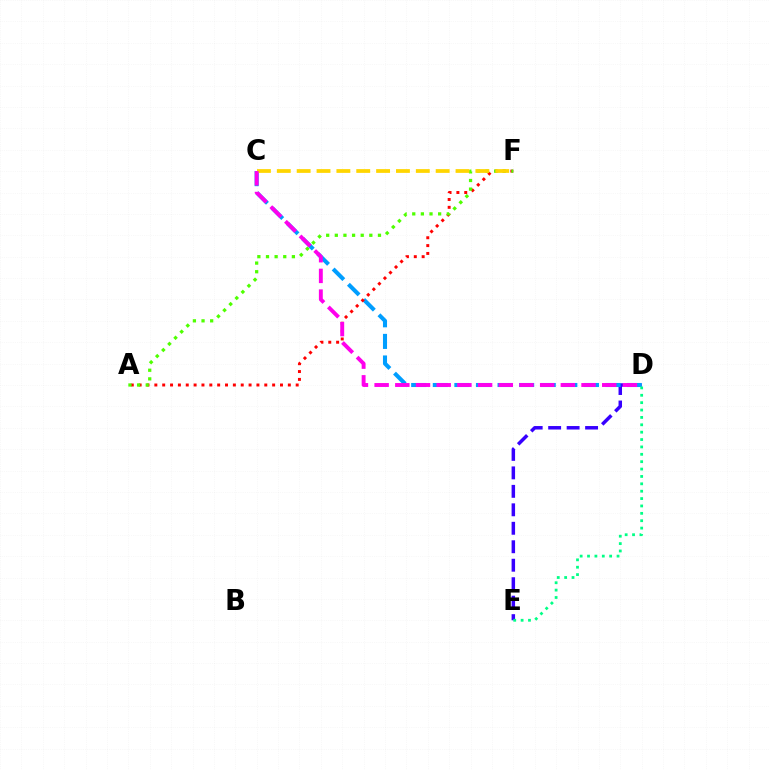{('D', 'E'): [{'color': '#3700ff', 'line_style': 'dashed', 'thickness': 2.51}, {'color': '#00ff86', 'line_style': 'dotted', 'thickness': 2.0}], ('C', 'D'): [{'color': '#009eff', 'line_style': 'dashed', 'thickness': 2.93}, {'color': '#ff00ed', 'line_style': 'dashed', 'thickness': 2.81}], ('A', 'F'): [{'color': '#ff0000', 'line_style': 'dotted', 'thickness': 2.13}, {'color': '#4fff00', 'line_style': 'dotted', 'thickness': 2.34}], ('C', 'F'): [{'color': '#ffd500', 'line_style': 'dashed', 'thickness': 2.7}]}